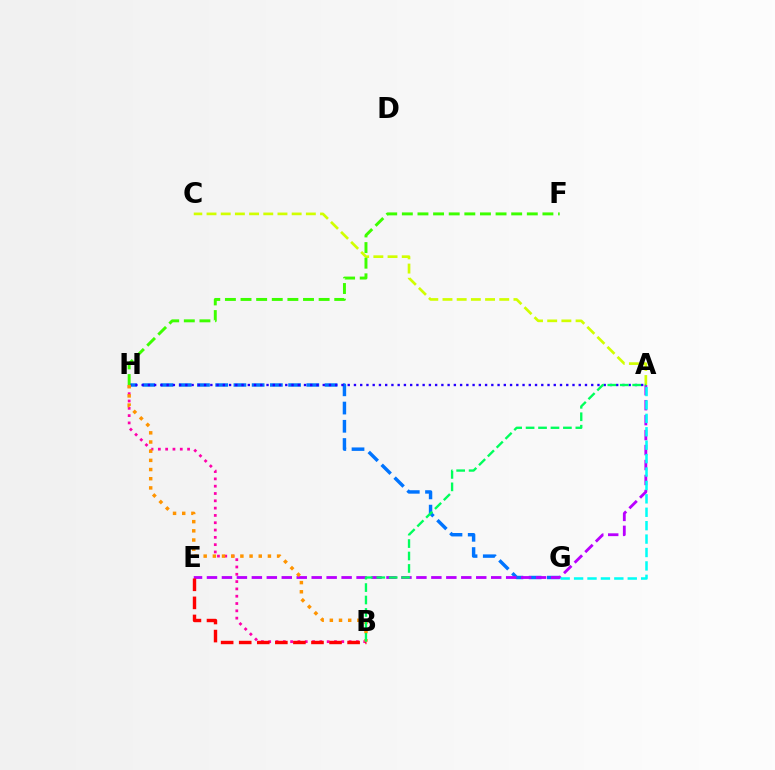{('G', 'H'): [{'color': '#0074ff', 'line_style': 'dashed', 'thickness': 2.48}], ('A', 'E'): [{'color': '#b900ff', 'line_style': 'dashed', 'thickness': 2.03}], ('A', 'H'): [{'color': '#2500ff', 'line_style': 'dotted', 'thickness': 1.7}], ('B', 'H'): [{'color': '#ff00ac', 'line_style': 'dotted', 'thickness': 1.99}, {'color': '#ff9400', 'line_style': 'dotted', 'thickness': 2.49}], ('A', 'C'): [{'color': '#d1ff00', 'line_style': 'dashed', 'thickness': 1.93}], ('B', 'E'): [{'color': '#ff0000', 'line_style': 'dashed', 'thickness': 2.45}], ('A', 'G'): [{'color': '#00fff6', 'line_style': 'dashed', 'thickness': 1.82}], ('A', 'B'): [{'color': '#00ff5c', 'line_style': 'dashed', 'thickness': 1.69}], ('F', 'H'): [{'color': '#3dff00', 'line_style': 'dashed', 'thickness': 2.12}]}